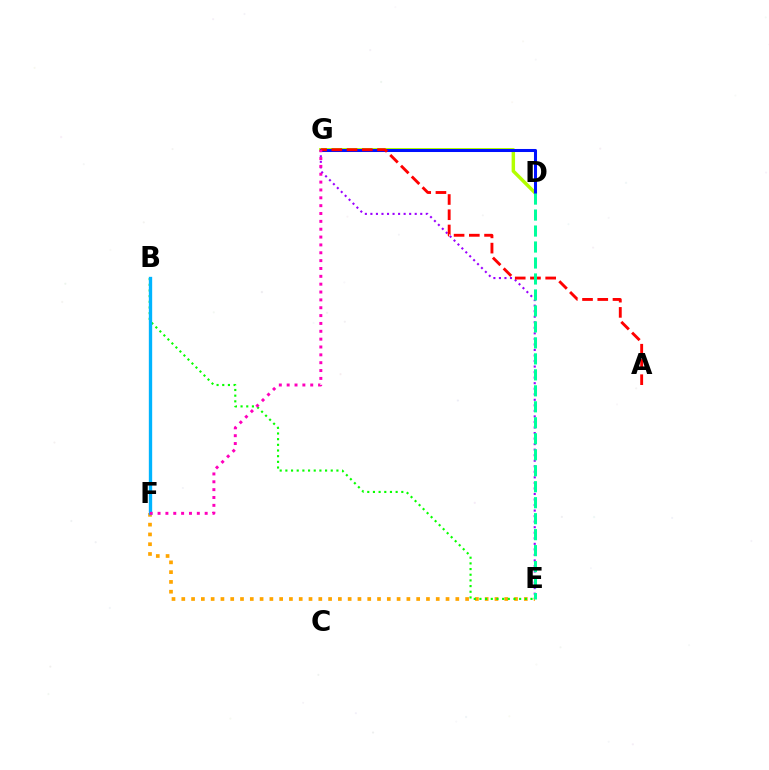{('D', 'G'): [{'color': '#b3ff00', 'line_style': 'solid', 'thickness': 2.48}, {'color': '#0010ff', 'line_style': 'solid', 'thickness': 2.19}], ('E', 'F'): [{'color': '#ffa500', 'line_style': 'dotted', 'thickness': 2.66}], ('E', 'G'): [{'color': '#9b00ff', 'line_style': 'dotted', 'thickness': 1.51}], ('A', 'G'): [{'color': '#ff0000', 'line_style': 'dashed', 'thickness': 2.07}], ('B', 'E'): [{'color': '#08ff00', 'line_style': 'dotted', 'thickness': 1.54}], ('B', 'F'): [{'color': '#00b5ff', 'line_style': 'solid', 'thickness': 2.4}], ('D', 'E'): [{'color': '#00ff9d', 'line_style': 'dashed', 'thickness': 2.17}], ('F', 'G'): [{'color': '#ff00bd', 'line_style': 'dotted', 'thickness': 2.13}]}